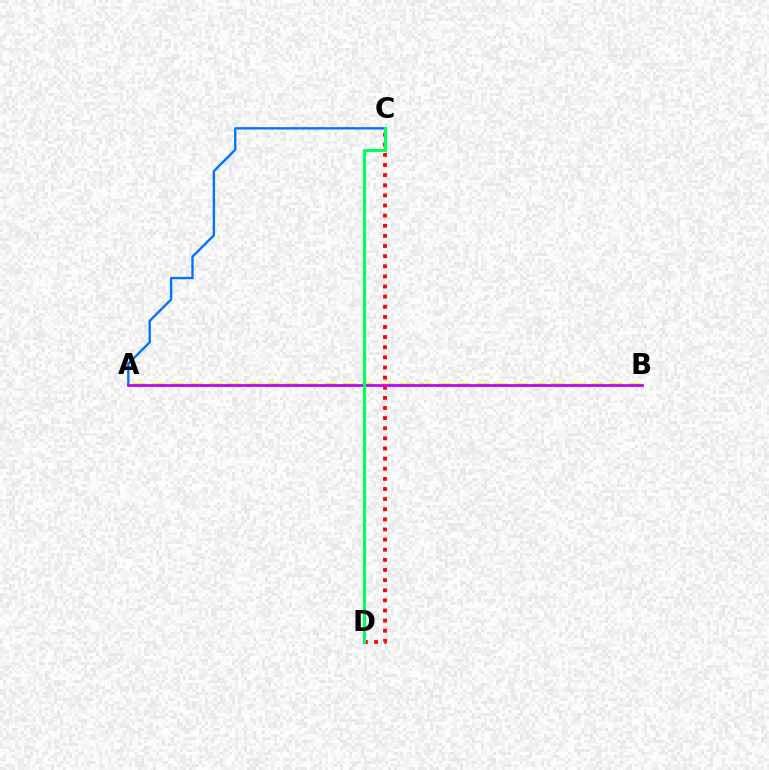{('A', 'C'): [{'color': '#0074ff', 'line_style': 'solid', 'thickness': 1.71}], ('C', 'D'): [{'color': '#ff0000', 'line_style': 'dotted', 'thickness': 2.75}, {'color': '#00ff5c', 'line_style': 'solid', 'thickness': 2.2}], ('A', 'B'): [{'color': '#d1ff00', 'line_style': 'dashed', 'thickness': 2.59}, {'color': '#b900ff', 'line_style': 'solid', 'thickness': 1.93}]}